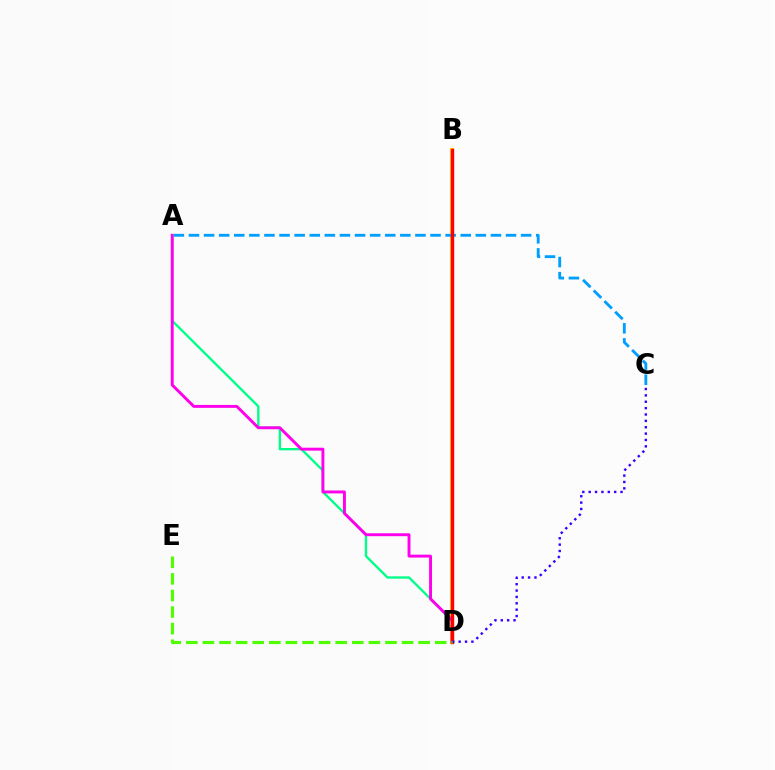{('B', 'D'): [{'color': '#ffd500', 'line_style': 'solid', 'thickness': 2.94}, {'color': '#ff0000', 'line_style': 'solid', 'thickness': 2.43}], ('A', 'D'): [{'color': '#00ff86', 'line_style': 'solid', 'thickness': 1.68}, {'color': '#ff00ed', 'line_style': 'solid', 'thickness': 2.1}], ('A', 'C'): [{'color': '#009eff', 'line_style': 'dashed', 'thickness': 2.05}], ('C', 'D'): [{'color': '#3700ff', 'line_style': 'dotted', 'thickness': 1.73}], ('D', 'E'): [{'color': '#4fff00', 'line_style': 'dashed', 'thickness': 2.25}]}